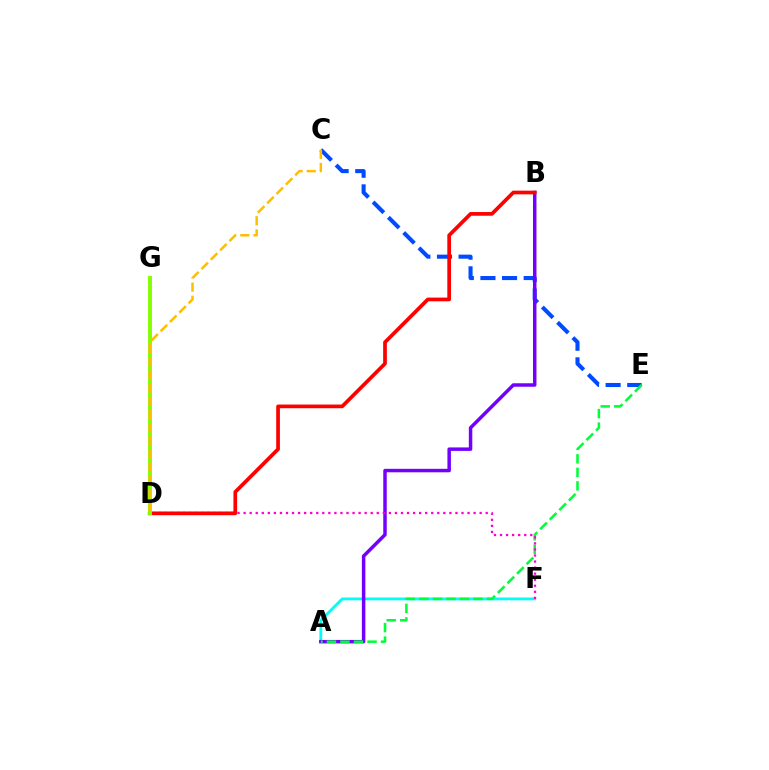{('A', 'F'): [{'color': '#00fff6', 'line_style': 'solid', 'thickness': 2.02}], ('C', 'E'): [{'color': '#004bff', 'line_style': 'dashed', 'thickness': 2.94}], ('A', 'B'): [{'color': '#7200ff', 'line_style': 'solid', 'thickness': 2.5}], ('A', 'E'): [{'color': '#00ff39', 'line_style': 'dashed', 'thickness': 1.84}], ('D', 'F'): [{'color': '#ff00cf', 'line_style': 'dotted', 'thickness': 1.64}], ('B', 'D'): [{'color': '#ff0000', 'line_style': 'solid', 'thickness': 2.67}], ('D', 'G'): [{'color': '#84ff00', 'line_style': 'solid', 'thickness': 2.82}], ('C', 'D'): [{'color': '#ffbd00', 'line_style': 'dashed', 'thickness': 1.79}]}